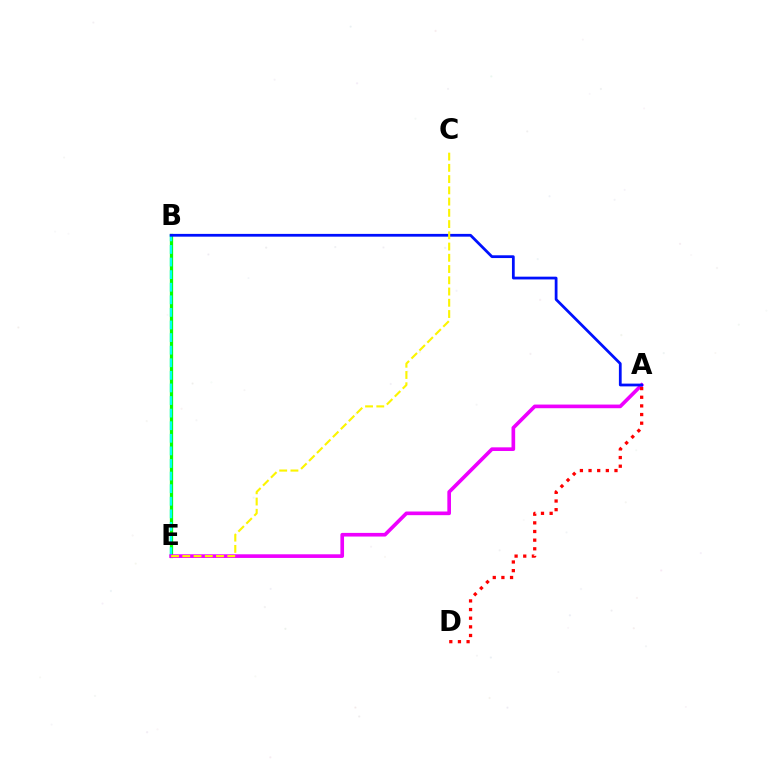{('B', 'E'): [{'color': '#08ff00', 'line_style': 'solid', 'thickness': 2.34}, {'color': '#00fff6', 'line_style': 'dashed', 'thickness': 1.71}], ('A', 'E'): [{'color': '#ee00ff', 'line_style': 'solid', 'thickness': 2.63}], ('A', 'B'): [{'color': '#0010ff', 'line_style': 'solid', 'thickness': 1.99}], ('C', 'E'): [{'color': '#fcf500', 'line_style': 'dashed', 'thickness': 1.53}], ('A', 'D'): [{'color': '#ff0000', 'line_style': 'dotted', 'thickness': 2.35}]}